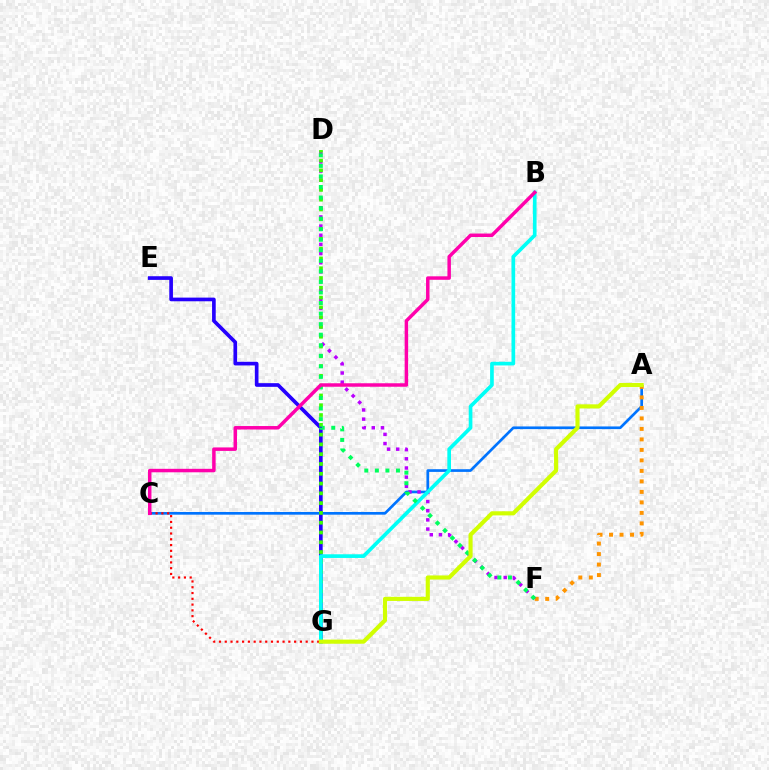{('A', 'C'): [{'color': '#0074ff', 'line_style': 'solid', 'thickness': 1.93}], ('E', 'G'): [{'color': '#2500ff', 'line_style': 'solid', 'thickness': 2.64}], ('A', 'F'): [{'color': '#ff9400', 'line_style': 'dotted', 'thickness': 2.85}], ('C', 'G'): [{'color': '#ff0000', 'line_style': 'dotted', 'thickness': 1.57}], ('D', 'F'): [{'color': '#b900ff', 'line_style': 'dotted', 'thickness': 2.49}, {'color': '#00ff5c', 'line_style': 'dotted', 'thickness': 2.87}], ('D', 'G'): [{'color': '#3dff00', 'line_style': 'dotted', 'thickness': 2.66}], ('B', 'G'): [{'color': '#00fff6', 'line_style': 'solid', 'thickness': 2.64}], ('A', 'G'): [{'color': '#d1ff00', 'line_style': 'solid', 'thickness': 2.97}], ('B', 'C'): [{'color': '#ff00ac', 'line_style': 'solid', 'thickness': 2.5}]}